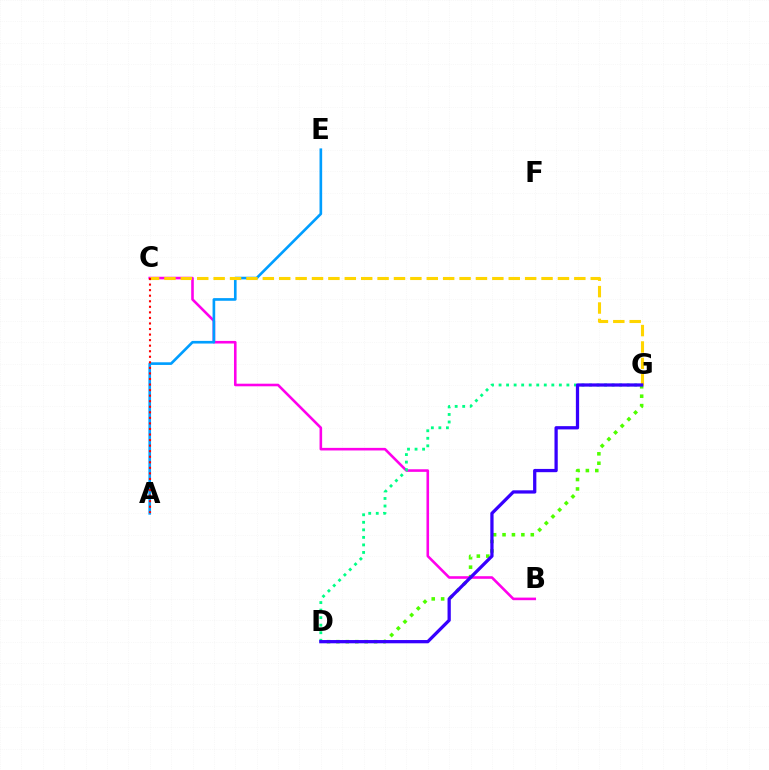{('D', 'G'): [{'color': '#4fff00', 'line_style': 'dotted', 'thickness': 2.56}, {'color': '#00ff86', 'line_style': 'dotted', 'thickness': 2.05}, {'color': '#3700ff', 'line_style': 'solid', 'thickness': 2.35}], ('B', 'C'): [{'color': '#ff00ed', 'line_style': 'solid', 'thickness': 1.87}], ('A', 'E'): [{'color': '#009eff', 'line_style': 'solid', 'thickness': 1.91}], ('C', 'G'): [{'color': '#ffd500', 'line_style': 'dashed', 'thickness': 2.23}], ('A', 'C'): [{'color': '#ff0000', 'line_style': 'dotted', 'thickness': 1.51}]}